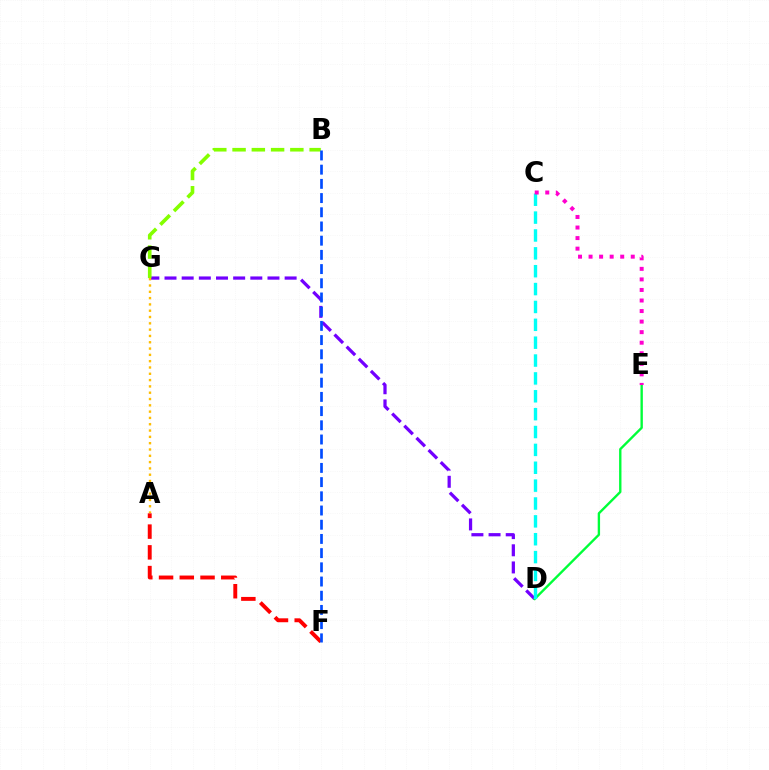{('D', 'G'): [{'color': '#7200ff', 'line_style': 'dashed', 'thickness': 2.33}], ('A', 'F'): [{'color': '#ff0000', 'line_style': 'dashed', 'thickness': 2.82}], ('D', 'E'): [{'color': '#00ff39', 'line_style': 'solid', 'thickness': 1.71}], ('C', 'D'): [{'color': '#00fff6', 'line_style': 'dashed', 'thickness': 2.43}], ('A', 'G'): [{'color': '#ffbd00', 'line_style': 'dotted', 'thickness': 1.71}], ('B', 'G'): [{'color': '#84ff00', 'line_style': 'dashed', 'thickness': 2.62}], ('B', 'F'): [{'color': '#004bff', 'line_style': 'dashed', 'thickness': 1.93}], ('C', 'E'): [{'color': '#ff00cf', 'line_style': 'dotted', 'thickness': 2.87}]}